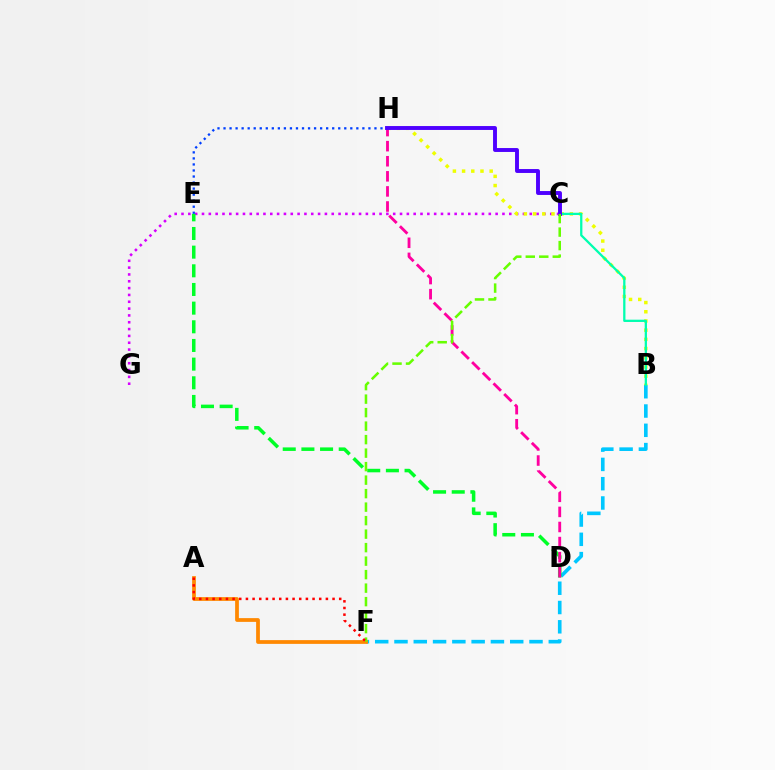{('B', 'F'): [{'color': '#00c7ff', 'line_style': 'dashed', 'thickness': 2.62}], ('C', 'G'): [{'color': '#d600ff', 'line_style': 'dotted', 'thickness': 1.86}], ('E', 'H'): [{'color': '#003fff', 'line_style': 'dotted', 'thickness': 1.64}], ('A', 'F'): [{'color': '#ff8800', 'line_style': 'solid', 'thickness': 2.7}, {'color': '#ff0000', 'line_style': 'dotted', 'thickness': 1.81}], ('B', 'H'): [{'color': '#eeff00', 'line_style': 'dotted', 'thickness': 2.5}], ('B', 'C'): [{'color': '#00ffaf', 'line_style': 'solid', 'thickness': 1.64}], ('D', 'E'): [{'color': '#00ff27', 'line_style': 'dashed', 'thickness': 2.54}], ('D', 'H'): [{'color': '#ff00a0', 'line_style': 'dashed', 'thickness': 2.05}], ('C', 'H'): [{'color': '#4f00ff', 'line_style': 'solid', 'thickness': 2.81}], ('C', 'F'): [{'color': '#66ff00', 'line_style': 'dashed', 'thickness': 1.83}]}